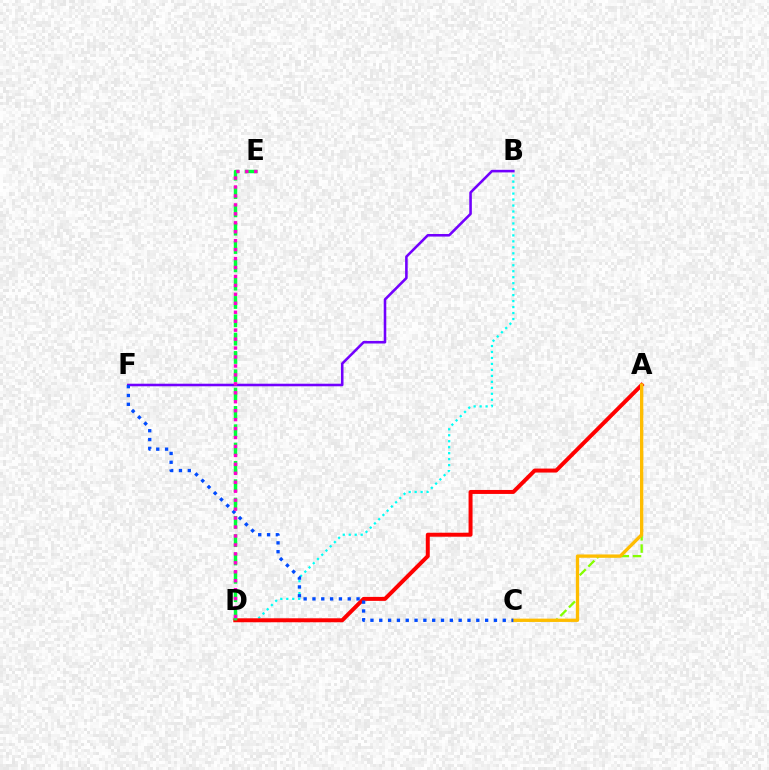{('B', 'F'): [{'color': '#7200ff', 'line_style': 'solid', 'thickness': 1.85}], ('B', 'D'): [{'color': '#00fff6', 'line_style': 'dotted', 'thickness': 1.62}], ('A', 'D'): [{'color': '#ff0000', 'line_style': 'solid', 'thickness': 2.86}], ('A', 'C'): [{'color': '#84ff00', 'line_style': 'dashed', 'thickness': 1.66}, {'color': '#ffbd00', 'line_style': 'solid', 'thickness': 2.38}], ('D', 'E'): [{'color': '#00ff39', 'line_style': 'dashed', 'thickness': 2.49}, {'color': '#ff00cf', 'line_style': 'dotted', 'thickness': 2.43}], ('C', 'F'): [{'color': '#004bff', 'line_style': 'dotted', 'thickness': 2.4}]}